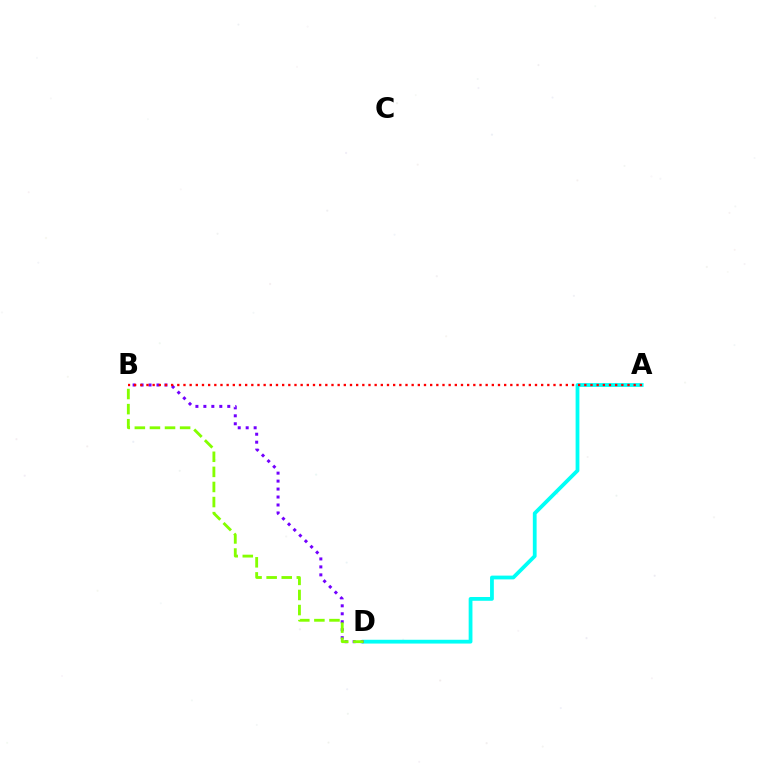{('A', 'D'): [{'color': '#00fff6', 'line_style': 'solid', 'thickness': 2.72}], ('B', 'D'): [{'color': '#7200ff', 'line_style': 'dotted', 'thickness': 2.16}, {'color': '#84ff00', 'line_style': 'dashed', 'thickness': 2.05}], ('A', 'B'): [{'color': '#ff0000', 'line_style': 'dotted', 'thickness': 1.68}]}